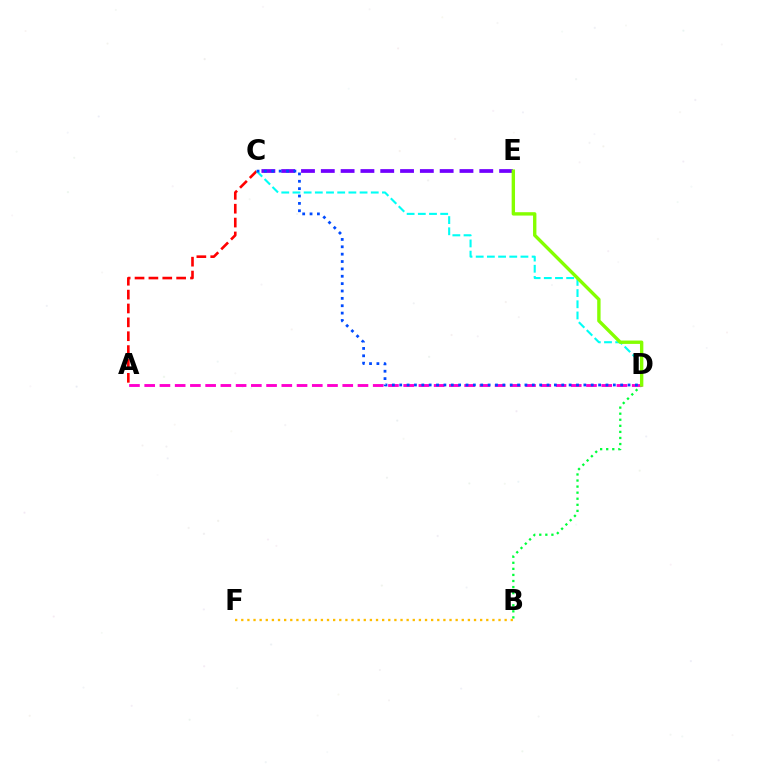{('B', 'D'): [{'color': '#00ff39', 'line_style': 'dotted', 'thickness': 1.65}], ('A', 'D'): [{'color': '#ff00cf', 'line_style': 'dashed', 'thickness': 2.07}], ('C', 'E'): [{'color': '#7200ff', 'line_style': 'dashed', 'thickness': 2.69}], ('A', 'C'): [{'color': '#ff0000', 'line_style': 'dashed', 'thickness': 1.88}], ('C', 'D'): [{'color': '#00fff6', 'line_style': 'dashed', 'thickness': 1.52}, {'color': '#004bff', 'line_style': 'dotted', 'thickness': 2.0}], ('D', 'E'): [{'color': '#84ff00', 'line_style': 'solid', 'thickness': 2.43}], ('B', 'F'): [{'color': '#ffbd00', 'line_style': 'dotted', 'thickness': 1.66}]}